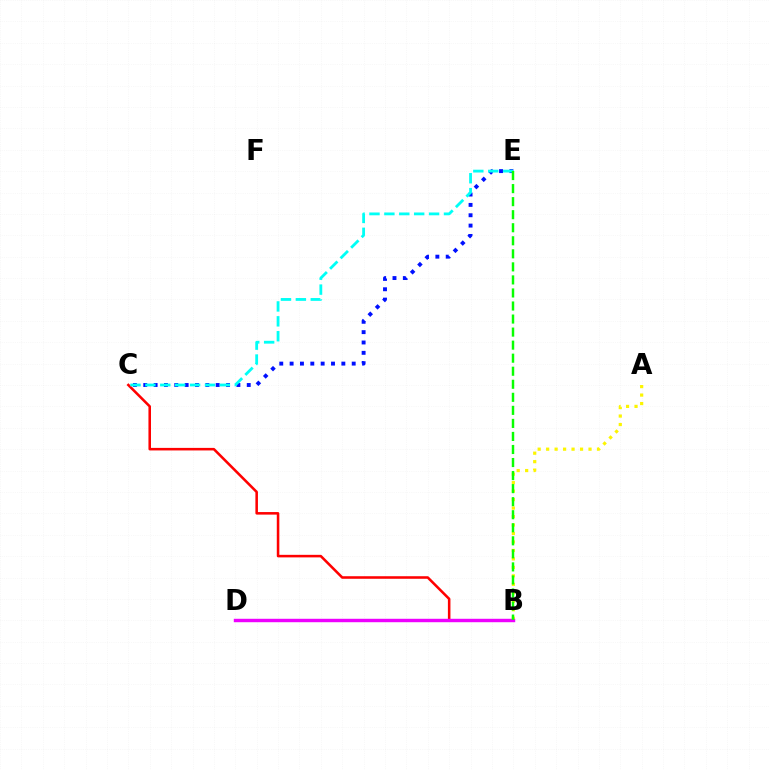{('B', 'C'): [{'color': '#ff0000', 'line_style': 'solid', 'thickness': 1.84}], ('A', 'B'): [{'color': '#fcf500', 'line_style': 'dotted', 'thickness': 2.3}], ('C', 'E'): [{'color': '#0010ff', 'line_style': 'dotted', 'thickness': 2.81}, {'color': '#00fff6', 'line_style': 'dashed', 'thickness': 2.02}], ('B', 'D'): [{'color': '#ee00ff', 'line_style': 'solid', 'thickness': 2.47}], ('B', 'E'): [{'color': '#08ff00', 'line_style': 'dashed', 'thickness': 1.77}]}